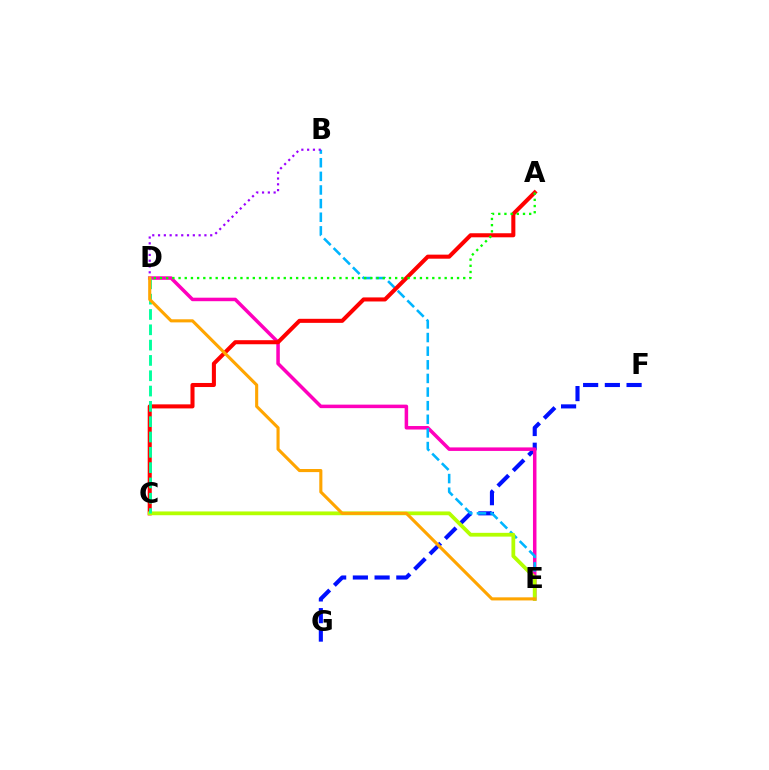{('F', 'G'): [{'color': '#0010ff', 'line_style': 'dashed', 'thickness': 2.95}], ('D', 'E'): [{'color': '#ff00bd', 'line_style': 'solid', 'thickness': 2.53}, {'color': '#ffa500', 'line_style': 'solid', 'thickness': 2.23}], ('B', 'E'): [{'color': '#00b5ff', 'line_style': 'dashed', 'thickness': 1.85}], ('B', 'D'): [{'color': '#9b00ff', 'line_style': 'dotted', 'thickness': 1.57}], ('A', 'C'): [{'color': '#ff0000', 'line_style': 'solid', 'thickness': 2.92}], ('C', 'E'): [{'color': '#b3ff00', 'line_style': 'solid', 'thickness': 2.72}], ('A', 'D'): [{'color': '#08ff00', 'line_style': 'dotted', 'thickness': 1.68}], ('C', 'D'): [{'color': '#00ff9d', 'line_style': 'dashed', 'thickness': 2.08}]}